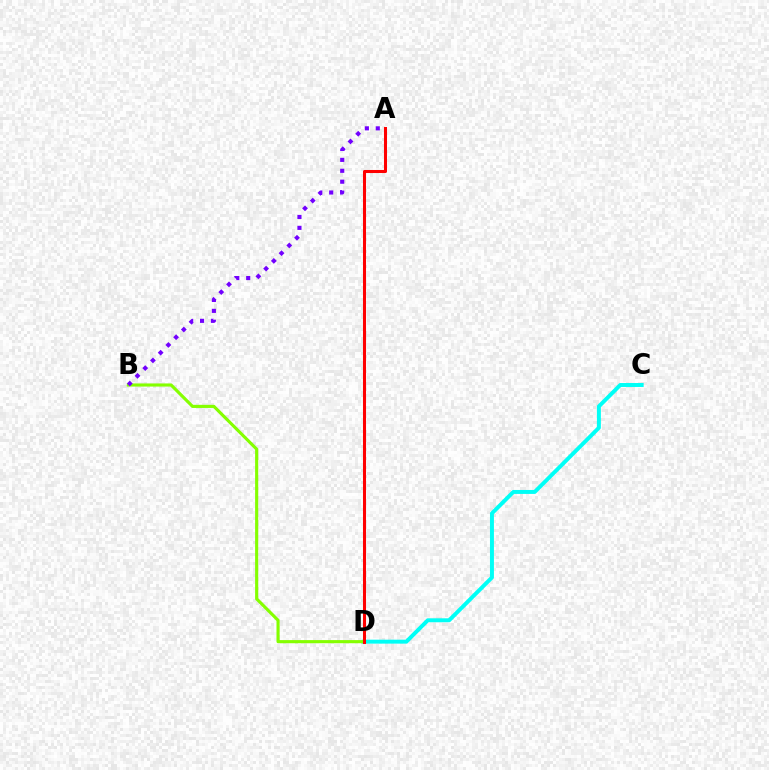{('C', 'D'): [{'color': '#00fff6', 'line_style': 'solid', 'thickness': 2.85}], ('B', 'D'): [{'color': '#84ff00', 'line_style': 'solid', 'thickness': 2.25}], ('A', 'B'): [{'color': '#7200ff', 'line_style': 'dotted', 'thickness': 2.97}], ('A', 'D'): [{'color': '#ff0000', 'line_style': 'solid', 'thickness': 2.19}]}